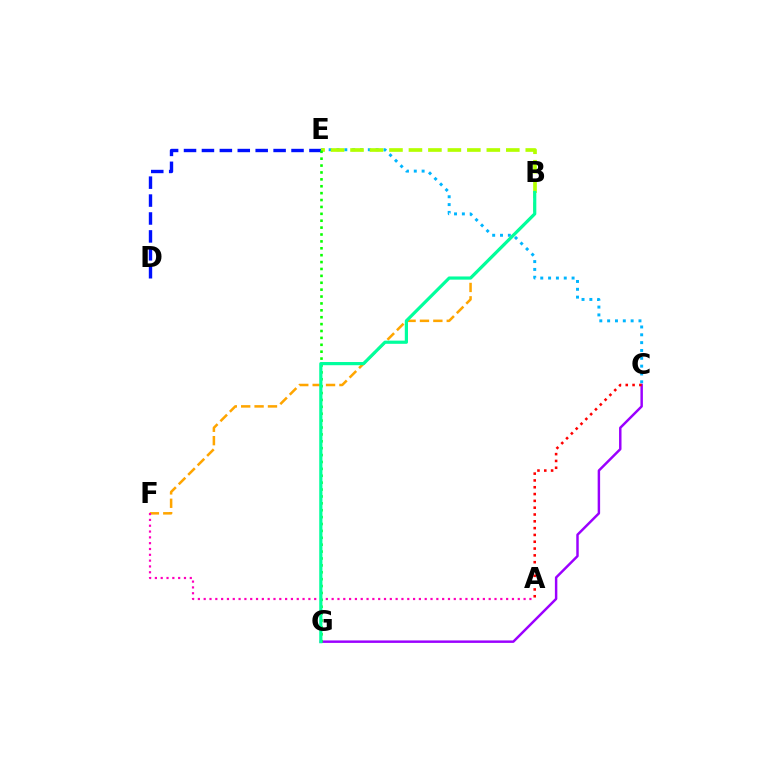{('D', 'E'): [{'color': '#0010ff', 'line_style': 'dashed', 'thickness': 2.43}], ('B', 'F'): [{'color': '#ffa500', 'line_style': 'dashed', 'thickness': 1.82}], ('C', 'E'): [{'color': '#00b5ff', 'line_style': 'dotted', 'thickness': 2.13}], ('C', 'G'): [{'color': '#9b00ff', 'line_style': 'solid', 'thickness': 1.77}], ('A', 'F'): [{'color': '#ff00bd', 'line_style': 'dotted', 'thickness': 1.58}], ('B', 'E'): [{'color': '#b3ff00', 'line_style': 'dashed', 'thickness': 2.64}], ('E', 'G'): [{'color': '#08ff00', 'line_style': 'dotted', 'thickness': 1.87}], ('B', 'G'): [{'color': '#00ff9d', 'line_style': 'solid', 'thickness': 2.3}], ('A', 'C'): [{'color': '#ff0000', 'line_style': 'dotted', 'thickness': 1.85}]}